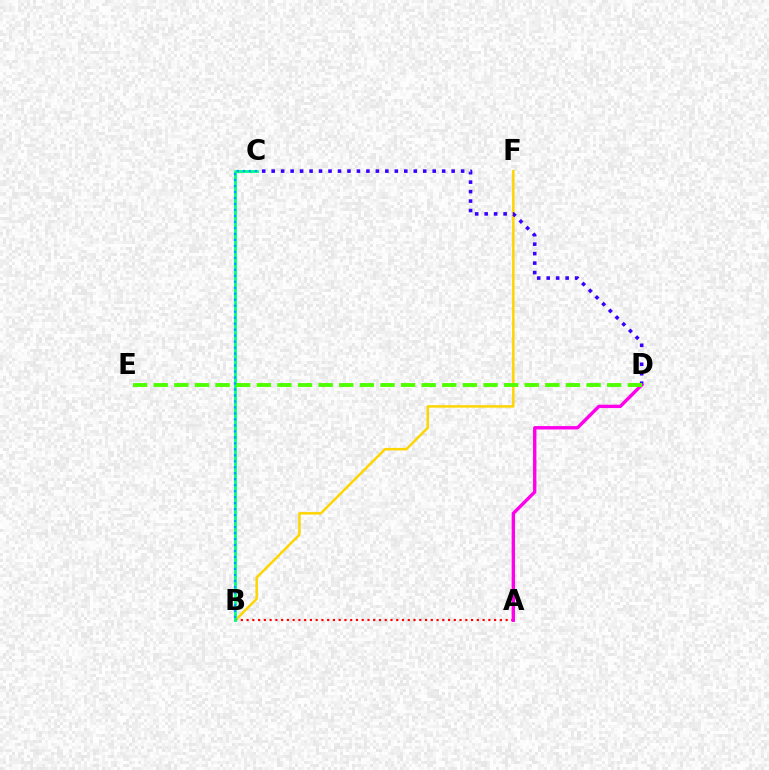{('B', 'F'): [{'color': '#ffd500', 'line_style': 'solid', 'thickness': 1.78}], ('C', 'D'): [{'color': '#3700ff', 'line_style': 'dotted', 'thickness': 2.57}], ('A', 'B'): [{'color': '#ff0000', 'line_style': 'dotted', 'thickness': 1.56}], ('A', 'D'): [{'color': '#ff00ed', 'line_style': 'solid', 'thickness': 2.43}], ('B', 'C'): [{'color': '#00ff86', 'line_style': 'solid', 'thickness': 2.05}, {'color': '#009eff', 'line_style': 'dotted', 'thickness': 1.63}], ('D', 'E'): [{'color': '#4fff00', 'line_style': 'dashed', 'thickness': 2.8}]}